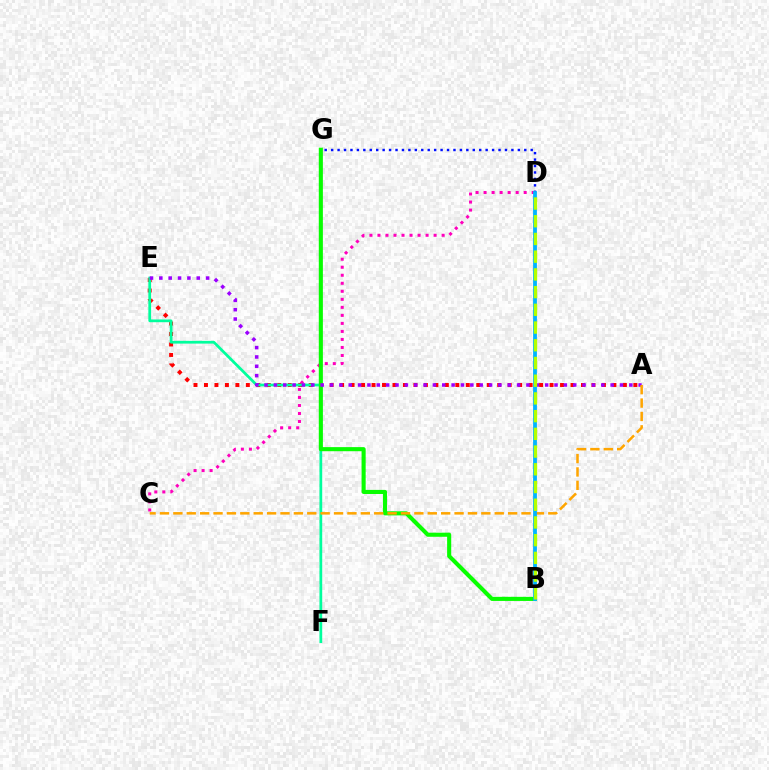{('D', 'G'): [{'color': '#0010ff', 'line_style': 'dotted', 'thickness': 1.75}], ('A', 'E'): [{'color': '#ff0000', 'line_style': 'dotted', 'thickness': 2.85}, {'color': '#9b00ff', 'line_style': 'dotted', 'thickness': 2.54}], ('C', 'D'): [{'color': '#ff00bd', 'line_style': 'dotted', 'thickness': 2.18}], ('E', 'F'): [{'color': '#00ff9d', 'line_style': 'solid', 'thickness': 1.98}], ('B', 'G'): [{'color': '#08ff00', 'line_style': 'solid', 'thickness': 2.95}], ('A', 'C'): [{'color': '#ffa500', 'line_style': 'dashed', 'thickness': 1.82}], ('B', 'D'): [{'color': '#00b5ff', 'line_style': 'solid', 'thickness': 2.74}, {'color': '#b3ff00', 'line_style': 'dashed', 'thickness': 2.41}]}